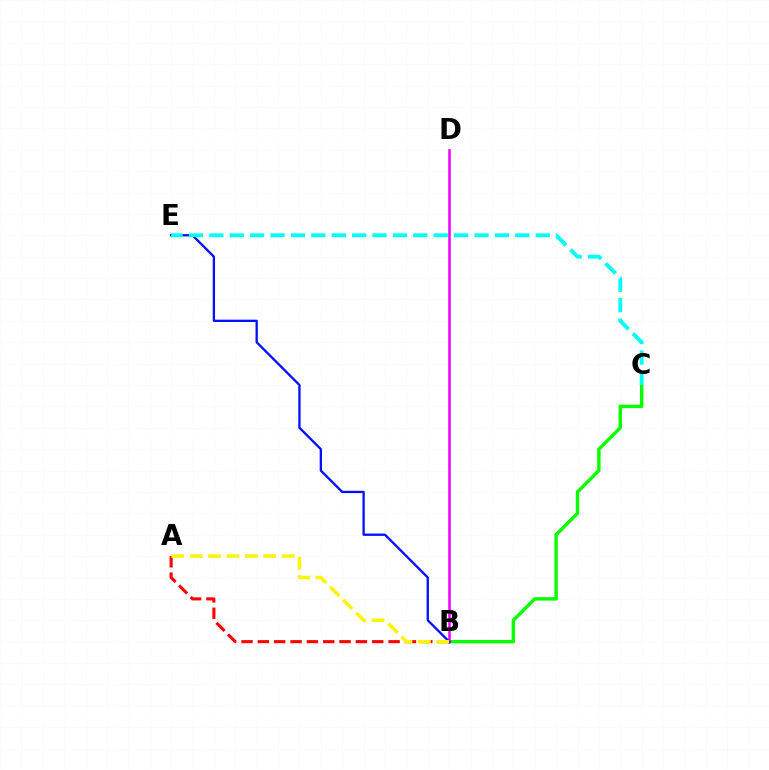{('A', 'B'): [{'color': '#ff0000', 'line_style': 'dashed', 'thickness': 2.22}, {'color': '#fcf500', 'line_style': 'dashed', 'thickness': 2.5}], ('B', 'C'): [{'color': '#08ff00', 'line_style': 'solid', 'thickness': 2.45}], ('B', 'D'): [{'color': '#ee00ff', 'line_style': 'solid', 'thickness': 1.82}], ('B', 'E'): [{'color': '#0010ff', 'line_style': 'solid', 'thickness': 1.66}], ('C', 'E'): [{'color': '#00fff6', 'line_style': 'dashed', 'thickness': 2.77}]}